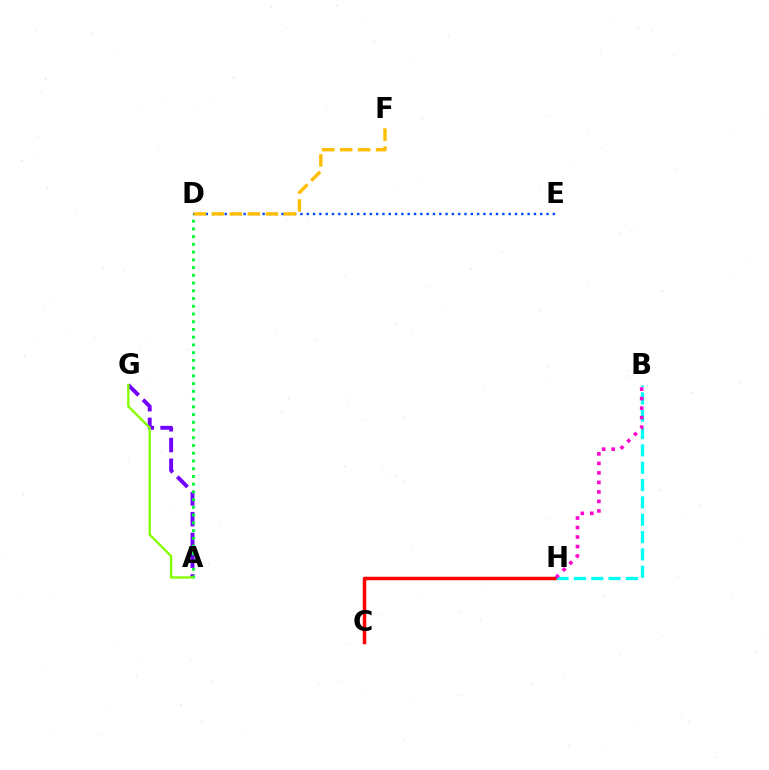{('A', 'G'): [{'color': '#7200ff', 'line_style': 'dashed', 'thickness': 2.82}, {'color': '#84ff00', 'line_style': 'solid', 'thickness': 1.71}], ('C', 'H'): [{'color': '#ff0000', 'line_style': 'solid', 'thickness': 2.51}], ('D', 'E'): [{'color': '#004bff', 'line_style': 'dotted', 'thickness': 1.71}], ('B', 'H'): [{'color': '#00fff6', 'line_style': 'dashed', 'thickness': 2.36}, {'color': '#ff00cf', 'line_style': 'dotted', 'thickness': 2.58}], ('A', 'D'): [{'color': '#00ff39', 'line_style': 'dotted', 'thickness': 2.1}], ('D', 'F'): [{'color': '#ffbd00', 'line_style': 'dashed', 'thickness': 2.44}]}